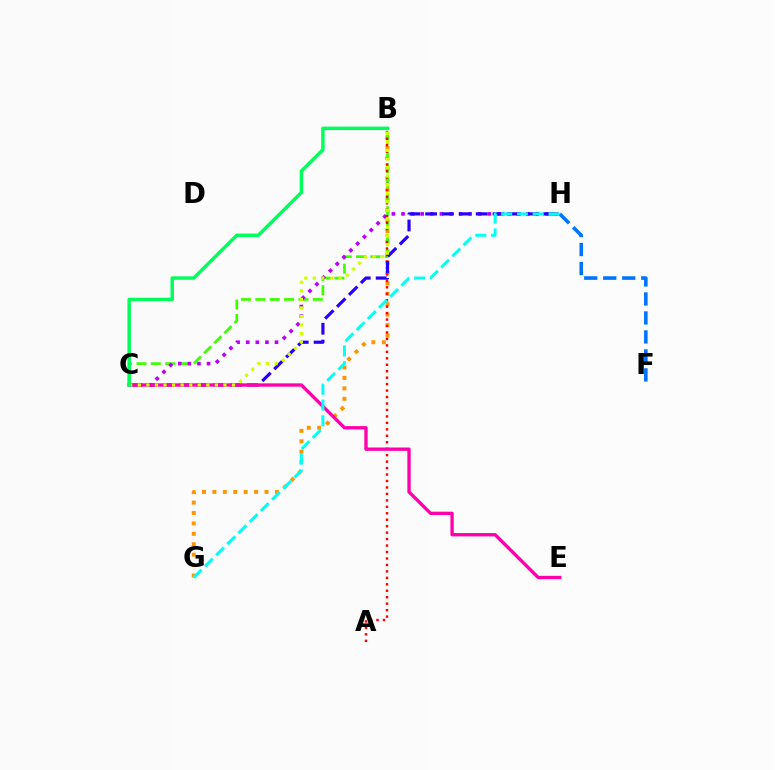{('B', 'G'): [{'color': '#ff9400', 'line_style': 'dotted', 'thickness': 2.83}], ('B', 'C'): [{'color': '#3dff00', 'line_style': 'dashed', 'thickness': 1.95}, {'color': '#d1ff00', 'line_style': 'dotted', 'thickness': 2.33}, {'color': '#00ff5c', 'line_style': 'solid', 'thickness': 2.5}], ('C', 'H'): [{'color': '#b900ff', 'line_style': 'dotted', 'thickness': 2.61}, {'color': '#2500ff', 'line_style': 'dashed', 'thickness': 2.29}], ('A', 'B'): [{'color': '#ff0000', 'line_style': 'dotted', 'thickness': 1.75}], ('C', 'E'): [{'color': '#ff00ac', 'line_style': 'solid', 'thickness': 2.4}], ('F', 'H'): [{'color': '#0074ff', 'line_style': 'dashed', 'thickness': 2.58}], ('G', 'H'): [{'color': '#00fff6', 'line_style': 'dashed', 'thickness': 2.14}]}